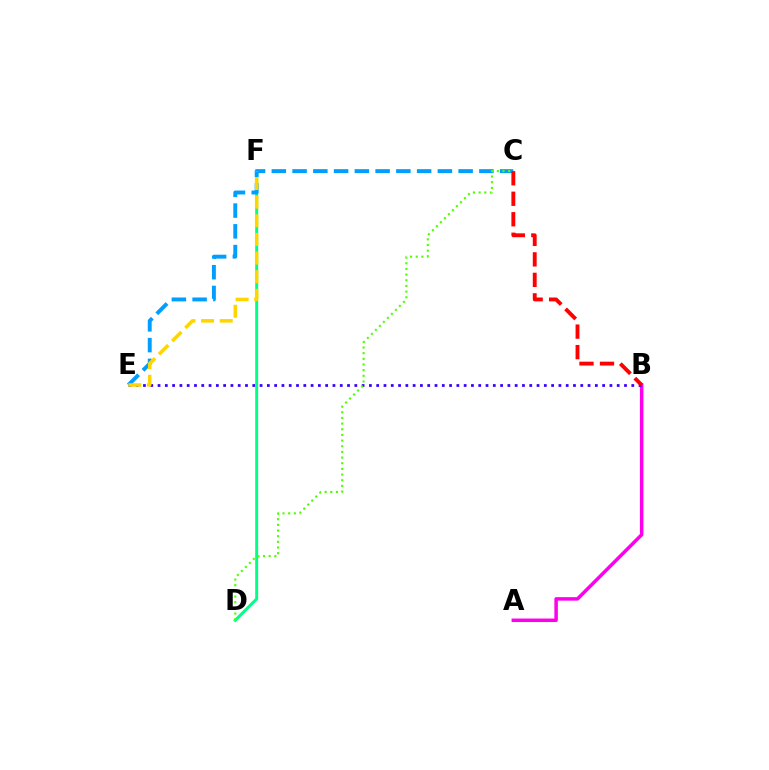{('A', 'B'): [{'color': '#ff00ed', 'line_style': 'solid', 'thickness': 2.52}], ('B', 'E'): [{'color': '#3700ff', 'line_style': 'dotted', 'thickness': 1.98}], ('D', 'F'): [{'color': '#00ff86', 'line_style': 'solid', 'thickness': 2.14}], ('C', 'E'): [{'color': '#009eff', 'line_style': 'dashed', 'thickness': 2.82}], ('B', 'C'): [{'color': '#ff0000', 'line_style': 'dashed', 'thickness': 2.78}], ('E', 'F'): [{'color': '#ffd500', 'line_style': 'dashed', 'thickness': 2.53}], ('C', 'D'): [{'color': '#4fff00', 'line_style': 'dotted', 'thickness': 1.54}]}